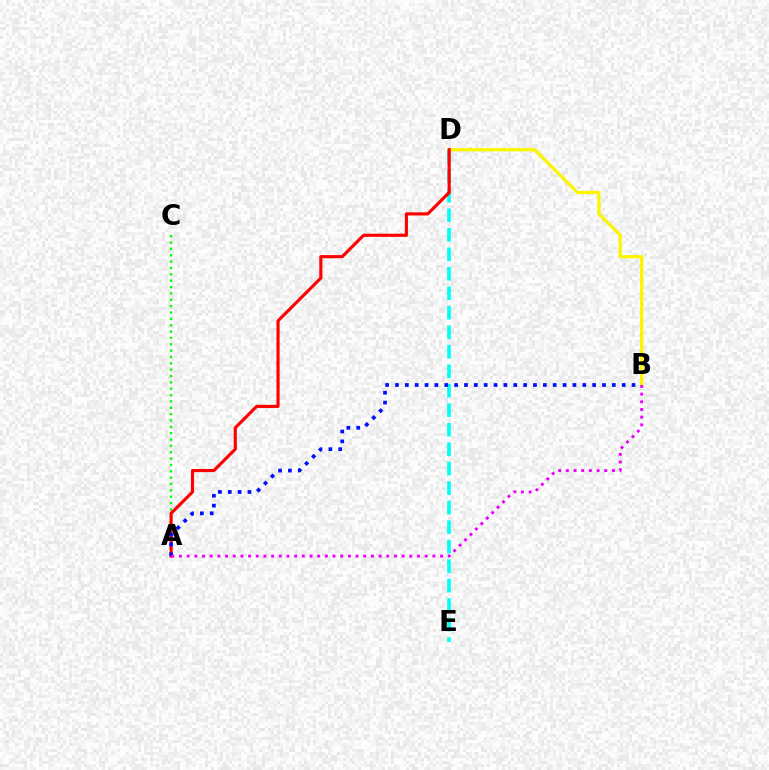{('D', 'E'): [{'color': '#00fff6', 'line_style': 'dashed', 'thickness': 2.65}], ('B', 'D'): [{'color': '#fcf500', 'line_style': 'solid', 'thickness': 2.34}], ('A', 'C'): [{'color': '#08ff00', 'line_style': 'dotted', 'thickness': 1.73}], ('A', 'D'): [{'color': '#ff0000', 'line_style': 'solid', 'thickness': 2.25}], ('A', 'B'): [{'color': '#0010ff', 'line_style': 'dotted', 'thickness': 2.68}, {'color': '#ee00ff', 'line_style': 'dotted', 'thickness': 2.09}]}